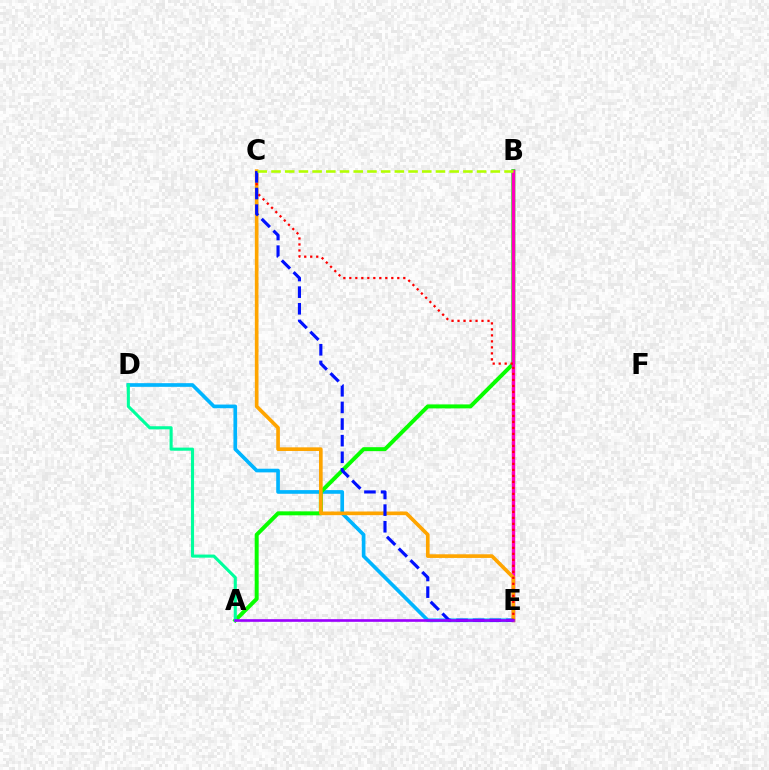{('D', 'E'): [{'color': '#00b5ff', 'line_style': 'solid', 'thickness': 2.64}], ('A', 'B'): [{'color': '#08ff00', 'line_style': 'solid', 'thickness': 2.85}], ('B', 'E'): [{'color': '#ff00bd', 'line_style': 'solid', 'thickness': 2.48}], ('C', 'E'): [{'color': '#ffa500', 'line_style': 'solid', 'thickness': 2.63}, {'color': '#ff0000', 'line_style': 'dotted', 'thickness': 1.63}, {'color': '#0010ff', 'line_style': 'dashed', 'thickness': 2.26}], ('B', 'C'): [{'color': '#b3ff00', 'line_style': 'dashed', 'thickness': 1.86}], ('A', 'D'): [{'color': '#00ff9d', 'line_style': 'solid', 'thickness': 2.23}], ('A', 'E'): [{'color': '#9b00ff', 'line_style': 'solid', 'thickness': 1.9}]}